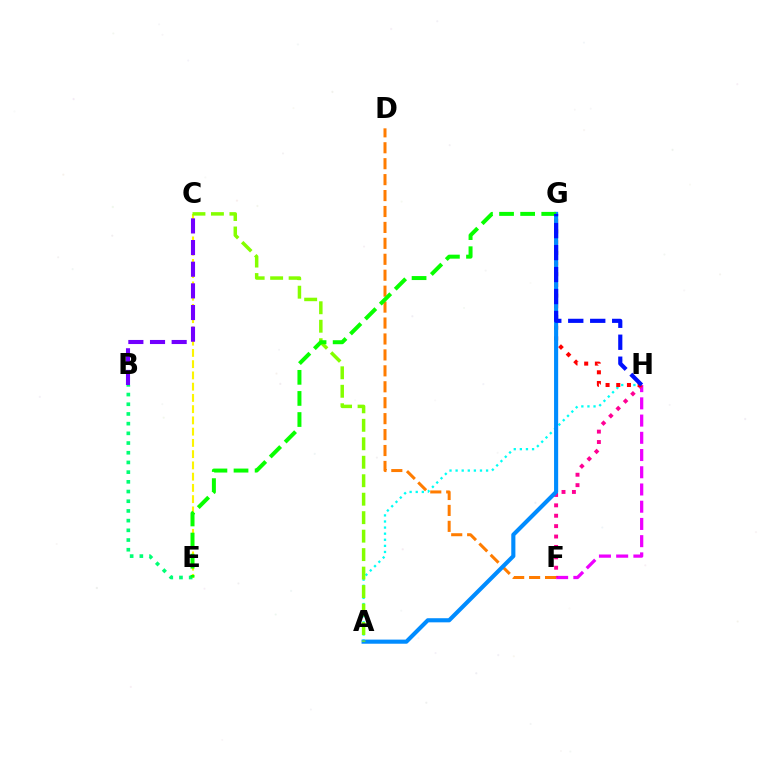{('C', 'E'): [{'color': '#fcf500', 'line_style': 'dashed', 'thickness': 1.53}], ('F', 'H'): [{'color': '#ee00ff', 'line_style': 'dashed', 'thickness': 2.34}, {'color': '#ff0094', 'line_style': 'dotted', 'thickness': 2.82}], ('B', 'E'): [{'color': '#00ff74', 'line_style': 'dotted', 'thickness': 2.63}], ('B', 'C'): [{'color': '#7200ff', 'line_style': 'dashed', 'thickness': 2.94}], ('D', 'F'): [{'color': '#ff7c00', 'line_style': 'dashed', 'thickness': 2.16}], ('A', 'H'): [{'color': '#00fff6', 'line_style': 'dotted', 'thickness': 1.66}], ('G', 'H'): [{'color': '#ff0000', 'line_style': 'dotted', 'thickness': 2.91}, {'color': '#0010ff', 'line_style': 'dashed', 'thickness': 2.99}], ('A', 'G'): [{'color': '#008cff', 'line_style': 'solid', 'thickness': 2.96}], ('A', 'C'): [{'color': '#84ff00', 'line_style': 'dashed', 'thickness': 2.51}], ('E', 'G'): [{'color': '#08ff00', 'line_style': 'dashed', 'thickness': 2.87}]}